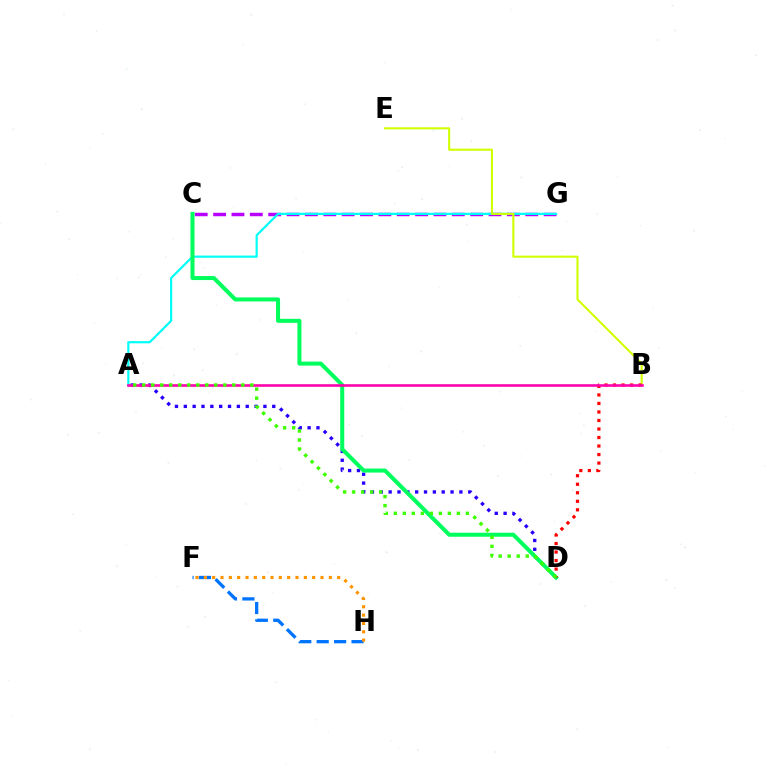{('C', 'G'): [{'color': '#b900ff', 'line_style': 'dashed', 'thickness': 2.49}], ('A', 'D'): [{'color': '#2500ff', 'line_style': 'dotted', 'thickness': 2.4}, {'color': '#3dff00', 'line_style': 'dotted', 'thickness': 2.45}], ('A', 'G'): [{'color': '#00fff6', 'line_style': 'solid', 'thickness': 1.58}], ('B', 'E'): [{'color': '#d1ff00', 'line_style': 'solid', 'thickness': 1.51}], ('C', 'D'): [{'color': '#00ff5c', 'line_style': 'solid', 'thickness': 2.89}], ('F', 'H'): [{'color': '#0074ff', 'line_style': 'dashed', 'thickness': 2.37}, {'color': '#ff9400', 'line_style': 'dotted', 'thickness': 2.26}], ('B', 'D'): [{'color': '#ff0000', 'line_style': 'dotted', 'thickness': 2.31}], ('A', 'B'): [{'color': '#ff00ac', 'line_style': 'solid', 'thickness': 1.87}]}